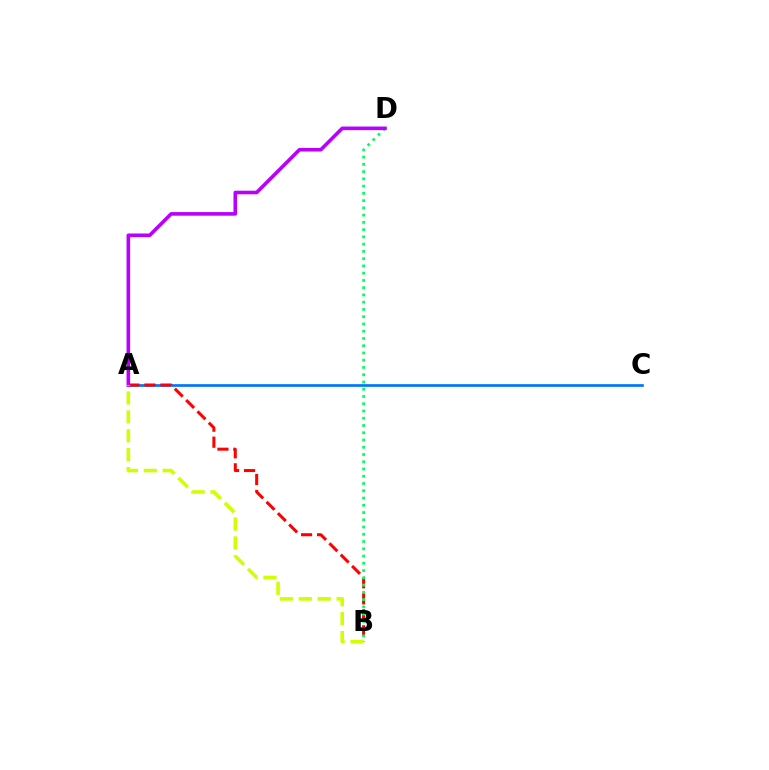{('A', 'C'): [{'color': '#0074ff', 'line_style': 'solid', 'thickness': 1.93}], ('A', 'B'): [{'color': '#ff0000', 'line_style': 'dashed', 'thickness': 2.18}, {'color': '#d1ff00', 'line_style': 'dashed', 'thickness': 2.57}], ('B', 'D'): [{'color': '#00ff5c', 'line_style': 'dotted', 'thickness': 1.97}], ('A', 'D'): [{'color': '#b900ff', 'line_style': 'solid', 'thickness': 2.59}]}